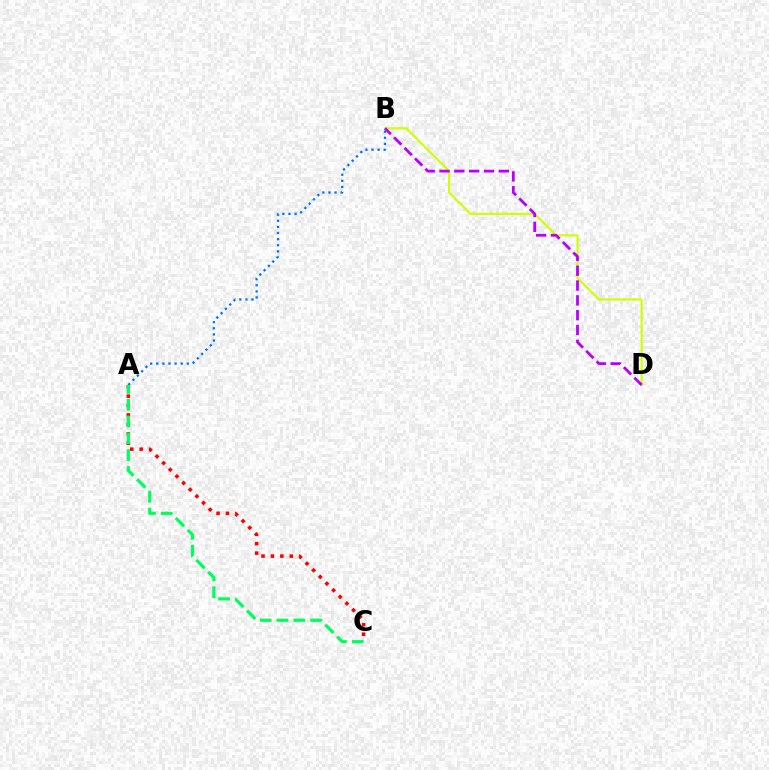{('B', 'D'): [{'color': '#d1ff00', 'line_style': 'solid', 'thickness': 1.56}, {'color': '#b900ff', 'line_style': 'dashed', 'thickness': 2.01}], ('A', 'B'): [{'color': '#0074ff', 'line_style': 'dotted', 'thickness': 1.66}], ('A', 'C'): [{'color': '#ff0000', 'line_style': 'dotted', 'thickness': 2.56}, {'color': '#00ff5c', 'line_style': 'dashed', 'thickness': 2.29}]}